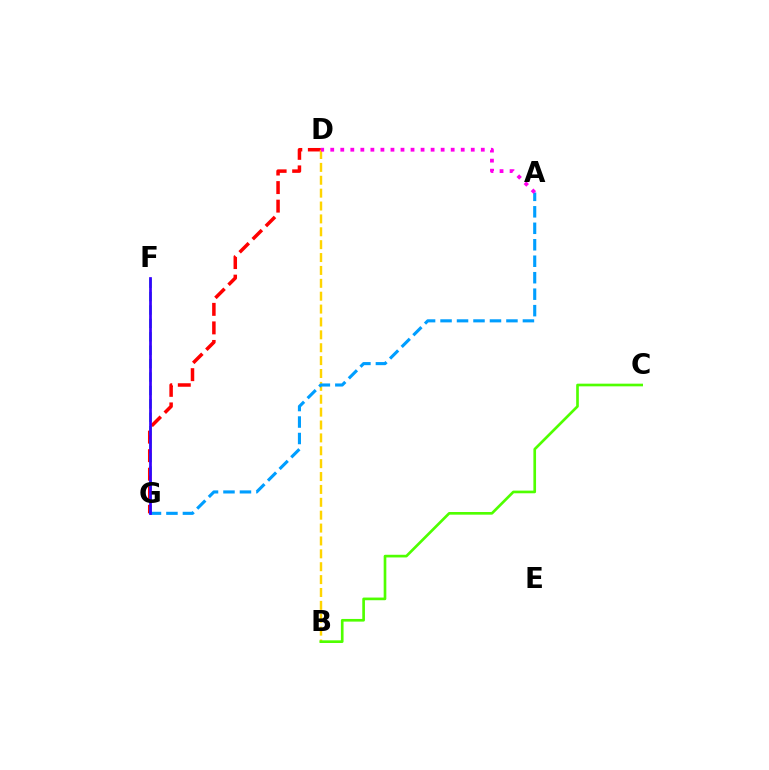{('D', 'G'): [{'color': '#ff0000', 'line_style': 'dashed', 'thickness': 2.52}], ('F', 'G'): [{'color': '#00ff86', 'line_style': 'dashed', 'thickness': 1.82}, {'color': '#3700ff', 'line_style': 'solid', 'thickness': 1.96}], ('B', 'D'): [{'color': '#ffd500', 'line_style': 'dashed', 'thickness': 1.75}], ('A', 'G'): [{'color': '#009eff', 'line_style': 'dashed', 'thickness': 2.24}], ('B', 'C'): [{'color': '#4fff00', 'line_style': 'solid', 'thickness': 1.92}], ('A', 'D'): [{'color': '#ff00ed', 'line_style': 'dotted', 'thickness': 2.73}]}